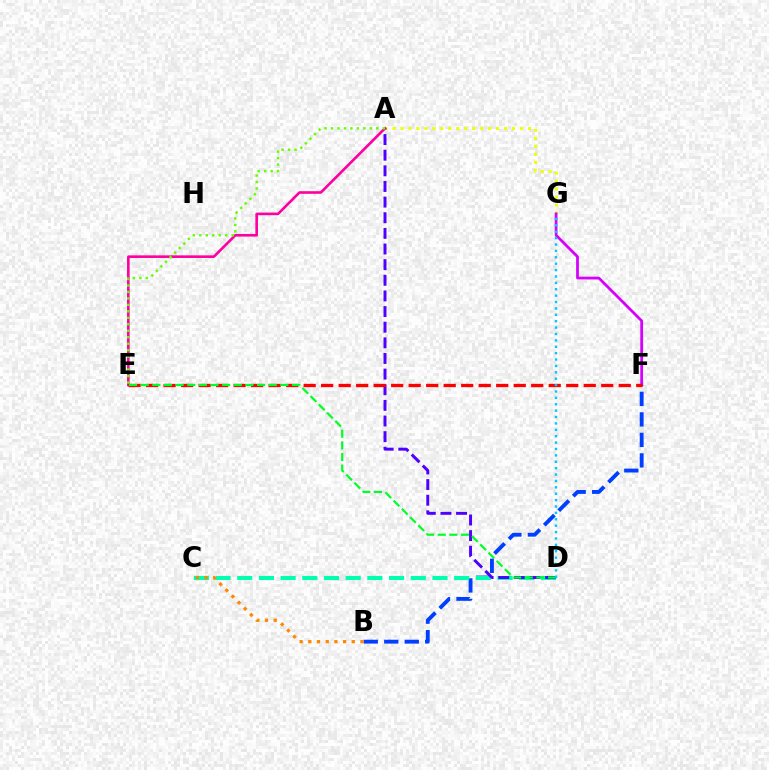{('A', 'G'): [{'color': '#eeff00', 'line_style': 'dotted', 'thickness': 2.17}], ('F', 'G'): [{'color': '#d600ff', 'line_style': 'solid', 'thickness': 2.0}], ('B', 'F'): [{'color': '#003fff', 'line_style': 'dashed', 'thickness': 2.79}], ('C', 'D'): [{'color': '#00ffaf', 'line_style': 'dashed', 'thickness': 2.95}], ('A', 'D'): [{'color': '#4f00ff', 'line_style': 'dashed', 'thickness': 2.12}], ('B', 'C'): [{'color': '#ff8800', 'line_style': 'dotted', 'thickness': 2.36}], ('A', 'E'): [{'color': '#ff00a0', 'line_style': 'solid', 'thickness': 1.89}, {'color': '#66ff00', 'line_style': 'dotted', 'thickness': 1.76}], ('E', 'F'): [{'color': '#ff0000', 'line_style': 'dashed', 'thickness': 2.38}], ('D', 'E'): [{'color': '#00ff27', 'line_style': 'dashed', 'thickness': 1.58}], ('D', 'G'): [{'color': '#00c7ff', 'line_style': 'dotted', 'thickness': 1.74}]}